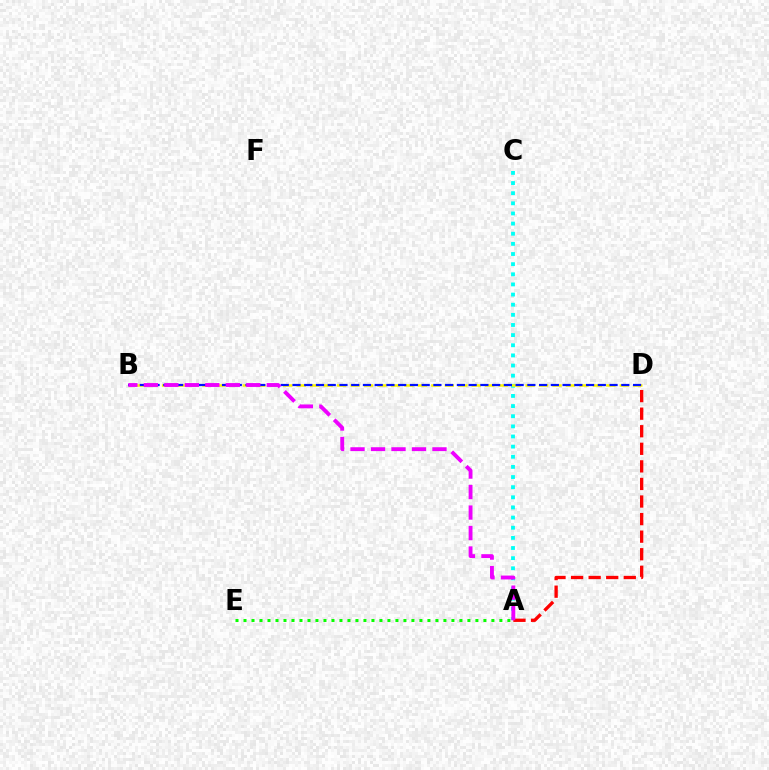{('A', 'C'): [{'color': '#00fff6', 'line_style': 'dotted', 'thickness': 2.75}], ('B', 'D'): [{'color': '#fcf500', 'line_style': 'dashed', 'thickness': 1.83}, {'color': '#0010ff', 'line_style': 'dashed', 'thickness': 1.6}], ('A', 'D'): [{'color': '#ff0000', 'line_style': 'dashed', 'thickness': 2.39}], ('A', 'B'): [{'color': '#ee00ff', 'line_style': 'dashed', 'thickness': 2.78}], ('A', 'E'): [{'color': '#08ff00', 'line_style': 'dotted', 'thickness': 2.17}]}